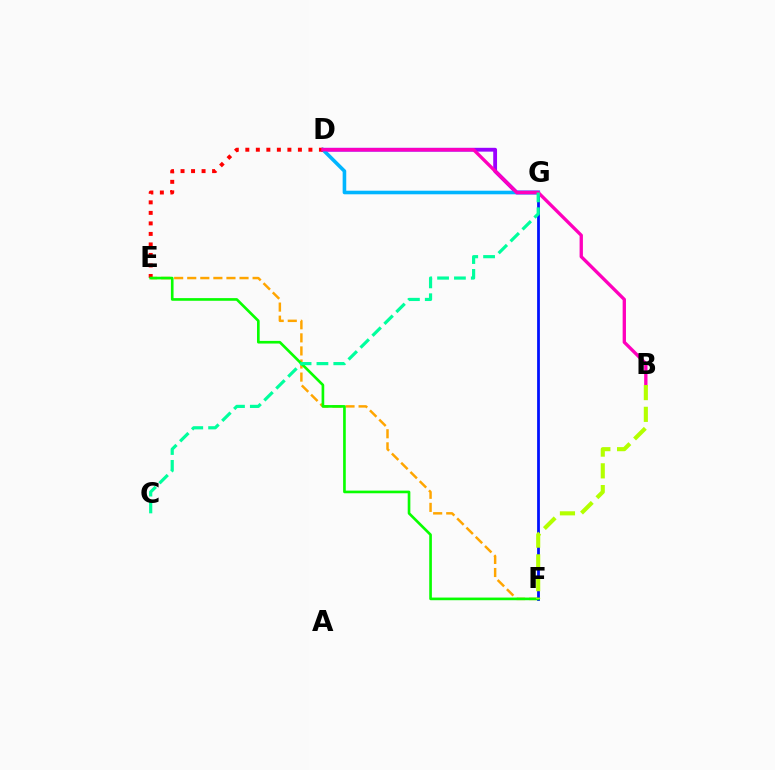{('E', 'F'): [{'color': '#ffa500', 'line_style': 'dashed', 'thickness': 1.78}, {'color': '#08ff00', 'line_style': 'solid', 'thickness': 1.91}], ('D', 'G'): [{'color': '#9b00ff', 'line_style': 'solid', 'thickness': 2.75}, {'color': '#00b5ff', 'line_style': 'solid', 'thickness': 2.59}], ('F', 'G'): [{'color': '#0010ff', 'line_style': 'solid', 'thickness': 2.0}], ('D', 'E'): [{'color': '#ff0000', 'line_style': 'dotted', 'thickness': 2.86}], ('B', 'D'): [{'color': '#ff00bd', 'line_style': 'solid', 'thickness': 2.39}], ('C', 'G'): [{'color': '#00ff9d', 'line_style': 'dashed', 'thickness': 2.29}], ('B', 'F'): [{'color': '#b3ff00', 'line_style': 'dashed', 'thickness': 2.95}]}